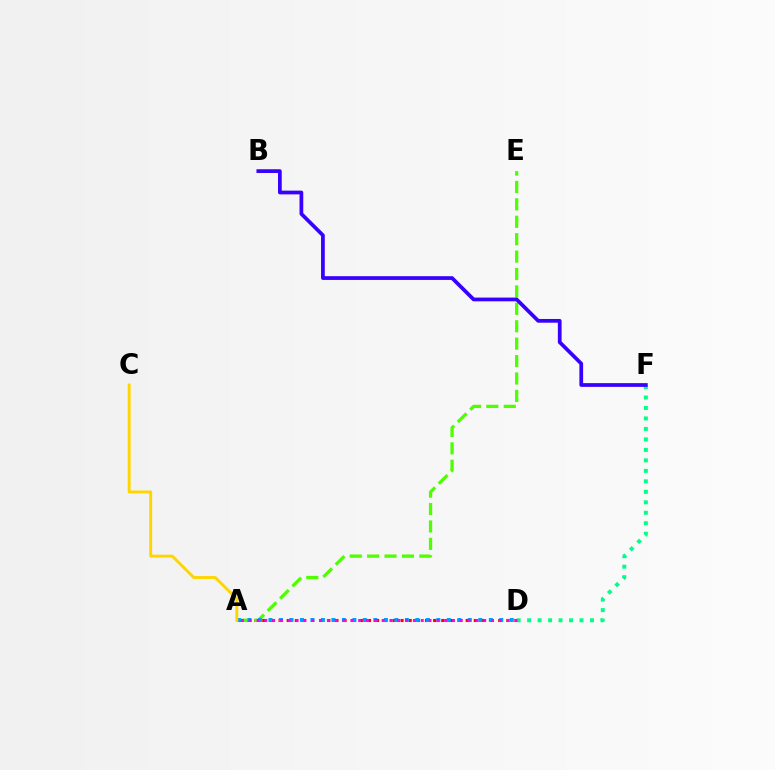{('A', 'D'): [{'color': '#ff0000', 'line_style': 'dotted', 'thickness': 2.21}, {'color': '#009eff', 'line_style': 'dotted', 'thickness': 2.85}, {'color': '#ff00ed', 'line_style': 'dotted', 'thickness': 2.12}], ('A', 'E'): [{'color': '#4fff00', 'line_style': 'dashed', 'thickness': 2.37}], ('D', 'F'): [{'color': '#00ff86', 'line_style': 'dotted', 'thickness': 2.85}], ('A', 'C'): [{'color': '#ffd500', 'line_style': 'solid', 'thickness': 2.09}], ('B', 'F'): [{'color': '#3700ff', 'line_style': 'solid', 'thickness': 2.69}]}